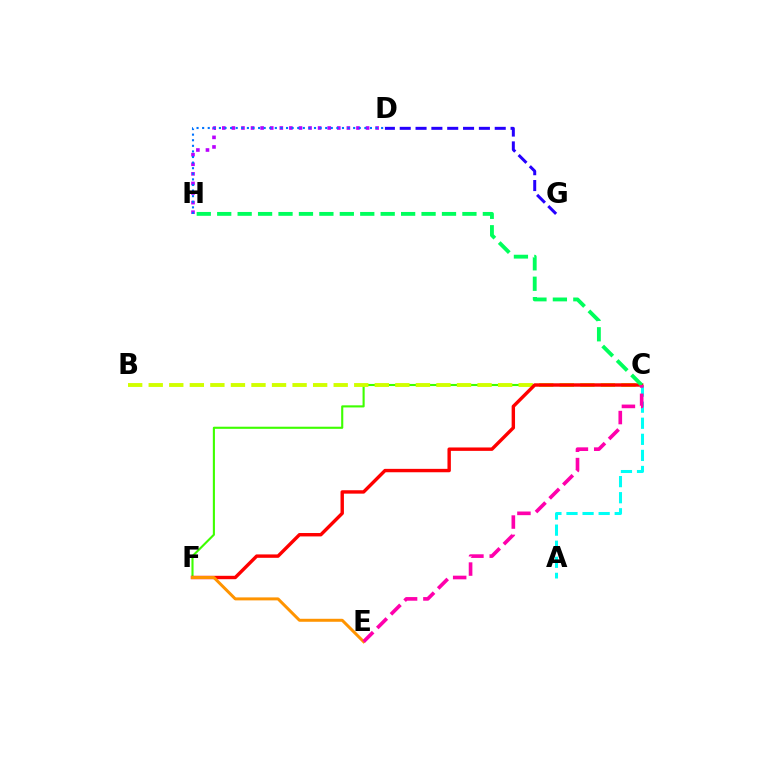{('A', 'C'): [{'color': '#00fff6', 'line_style': 'dashed', 'thickness': 2.18}], ('D', 'H'): [{'color': '#b900ff', 'line_style': 'dotted', 'thickness': 2.6}, {'color': '#0074ff', 'line_style': 'dotted', 'thickness': 1.52}], ('C', 'F'): [{'color': '#3dff00', 'line_style': 'solid', 'thickness': 1.52}, {'color': '#ff0000', 'line_style': 'solid', 'thickness': 2.45}], ('B', 'C'): [{'color': '#d1ff00', 'line_style': 'dashed', 'thickness': 2.79}], ('C', 'H'): [{'color': '#00ff5c', 'line_style': 'dashed', 'thickness': 2.78}], ('E', 'F'): [{'color': '#ff9400', 'line_style': 'solid', 'thickness': 2.15}], ('C', 'E'): [{'color': '#ff00ac', 'line_style': 'dashed', 'thickness': 2.62}], ('D', 'G'): [{'color': '#2500ff', 'line_style': 'dashed', 'thickness': 2.15}]}